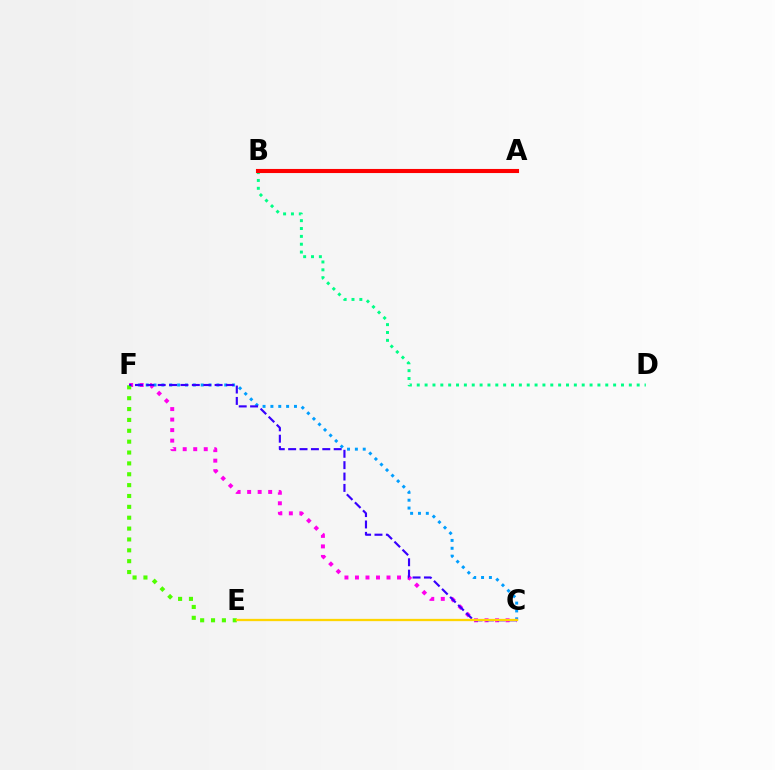{('B', 'D'): [{'color': '#00ff86', 'line_style': 'dotted', 'thickness': 2.13}], ('C', 'F'): [{'color': '#009eff', 'line_style': 'dotted', 'thickness': 2.13}, {'color': '#ff00ed', 'line_style': 'dotted', 'thickness': 2.86}, {'color': '#3700ff', 'line_style': 'dashed', 'thickness': 1.55}], ('E', 'F'): [{'color': '#4fff00', 'line_style': 'dotted', 'thickness': 2.95}], ('A', 'B'): [{'color': '#ff0000', 'line_style': 'solid', 'thickness': 2.95}], ('C', 'E'): [{'color': '#ffd500', 'line_style': 'solid', 'thickness': 1.65}]}